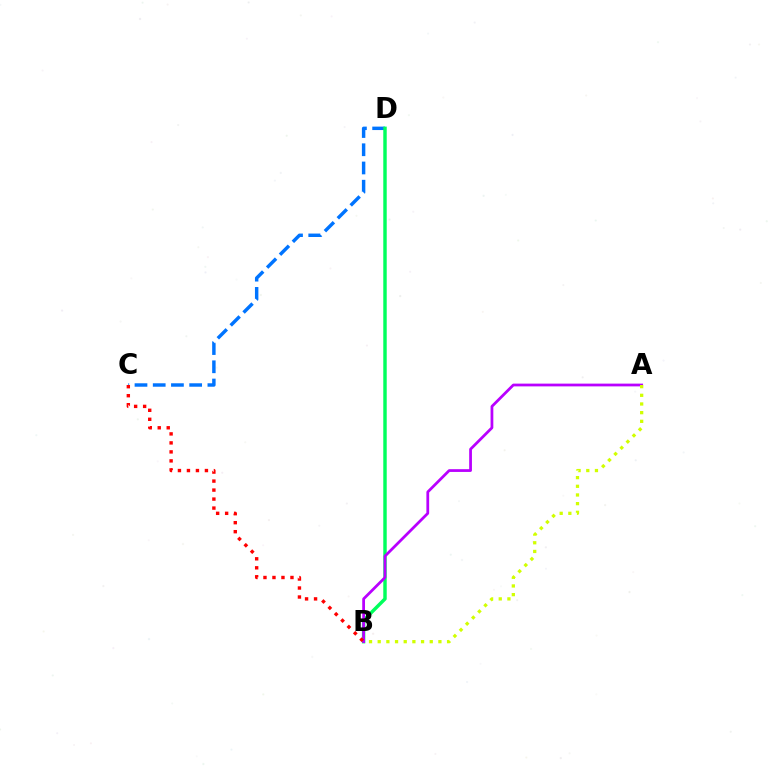{('C', 'D'): [{'color': '#0074ff', 'line_style': 'dashed', 'thickness': 2.48}], ('B', 'D'): [{'color': '#00ff5c', 'line_style': 'solid', 'thickness': 2.48}], ('A', 'B'): [{'color': '#b900ff', 'line_style': 'solid', 'thickness': 1.99}, {'color': '#d1ff00', 'line_style': 'dotted', 'thickness': 2.36}], ('B', 'C'): [{'color': '#ff0000', 'line_style': 'dotted', 'thickness': 2.44}]}